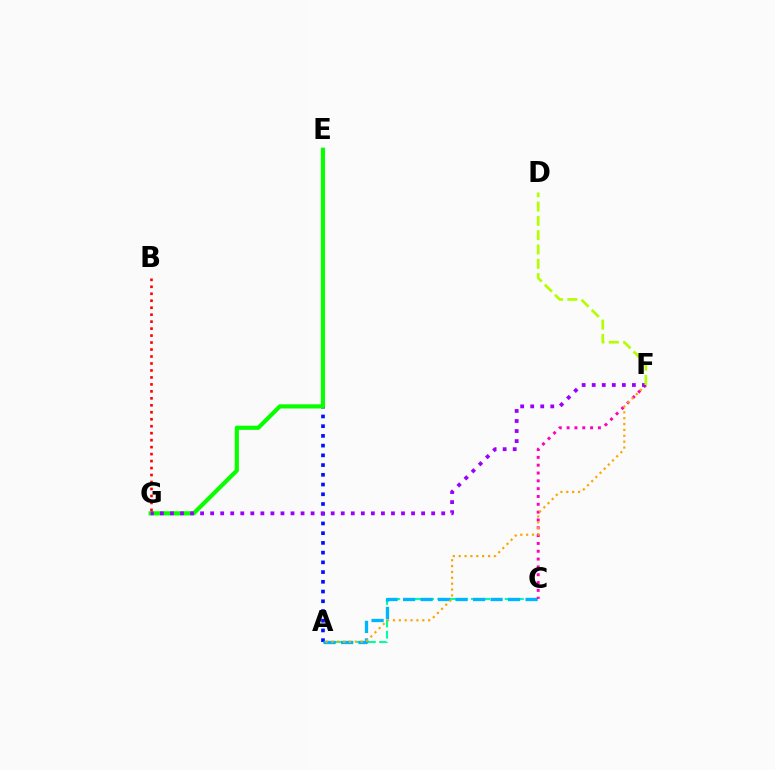{('A', 'C'): [{'color': '#00ff9d', 'line_style': 'dashed', 'thickness': 1.53}, {'color': '#00b5ff', 'line_style': 'dashed', 'thickness': 2.38}], ('A', 'E'): [{'color': '#0010ff', 'line_style': 'dotted', 'thickness': 2.64}], ('C', 'F'): [{'color': '#ff00bd', 'line_style': 'dotted', 'thickness': 2.13}], ('E', 'G'): [{'color': '#08ff00', 'line_style': 'solid', 'thickness': 2.99}], ('B', 'G'): [{'color': '#ff0000', 'line_style': 'dotted', 'thickness': 1.89}], ('A', 'F'): [{'color': '#ffa500', 'line_style': 'dotted', 'thickness': 1.59}], ('F', 'G'): [{'color': '#9b00ff', 'line_style': 'dotted', 'thickness': 2.73}], ('D', 'F'): [{'color': '#b3ff00', 'line_style': 'dashed', 'thickness': 1.95}]}